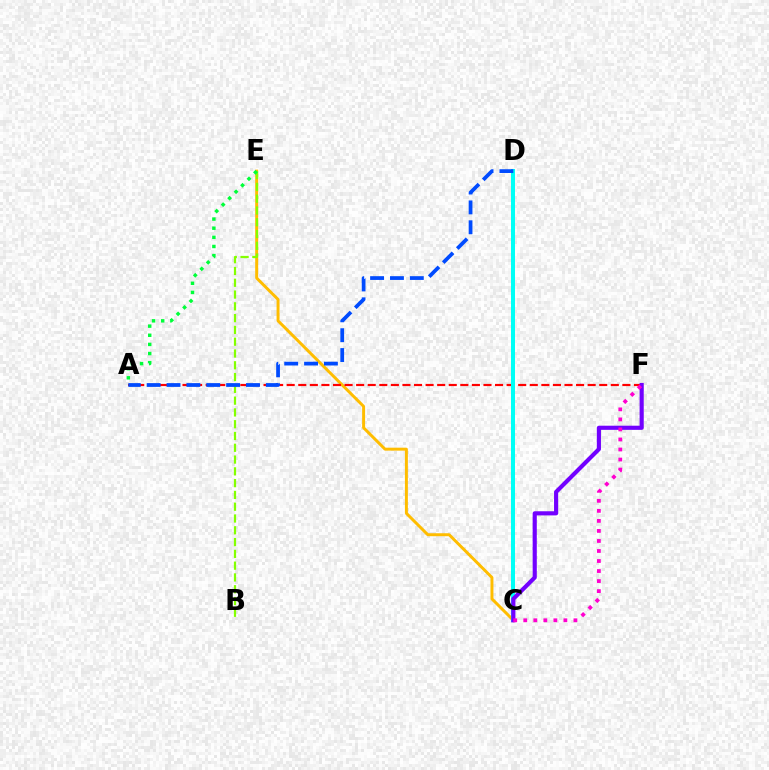{('C', 'E'): [{'color': '#ffbd00', 'line_style': 'solid', 'thickness': 2.13}], ('A', 'F'): [{'color': '#ff0000', 'line_style': 'dashed', 'thickness': 1.57}], ('B', 'E'): [{'color': '#84ff00', 'line_style': 'dashed', 'thickness': 1.6}], ('C', 'D'): [{'color': '#00fff6', 'line_style': 'solid', 'thickness': 2.89}], ('C', 'F'): [{'color': '#7200ff', 'line_style': 'solid', 'thickness': 2.98}, {'color': '#ff00cf', 'line_style': 'dotted', 'thickness': 2.73}], ('A', 'D'): [{'color': '#004bff', 'line_style': 'dashed', 'thickness': 2.7}], ('A', 'E'): [{'color': '#00ff39', 'line_style': 'dotted', 'thickness': 2.48}]}